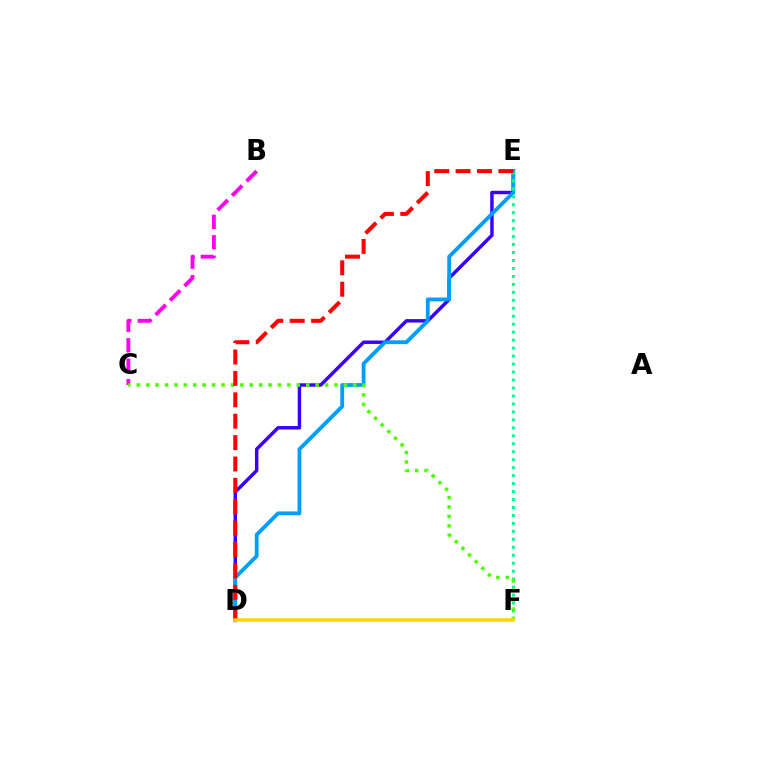{('B', 'C'): [{'color': '#ff00ed', 'line_style': 'dashed', 'thickness': 2.78}], ('D', 'E'): [{'color': '#3700ff', 'line_style': 'solid', 'thickness': 2.48}, {'color': '#009eff', 'line_style': 'solid', 'thickness': 2.75}, {'color': '#ff0000', 'line_style': 'dashed', 'thickness': 2.91}], ('E', 'F'): [{'color': '#00ff86', 'line_style': 'dotted', 'thickness': 2.16}], ('C', 'F'): [{'color': '#4fff00', 'line_style': 'dotted', 'thickness': 2.56}], ('D', 'F'): [{'color': '#ffd500', 'line_style': 'solid', 'thickness': 2.56}]}